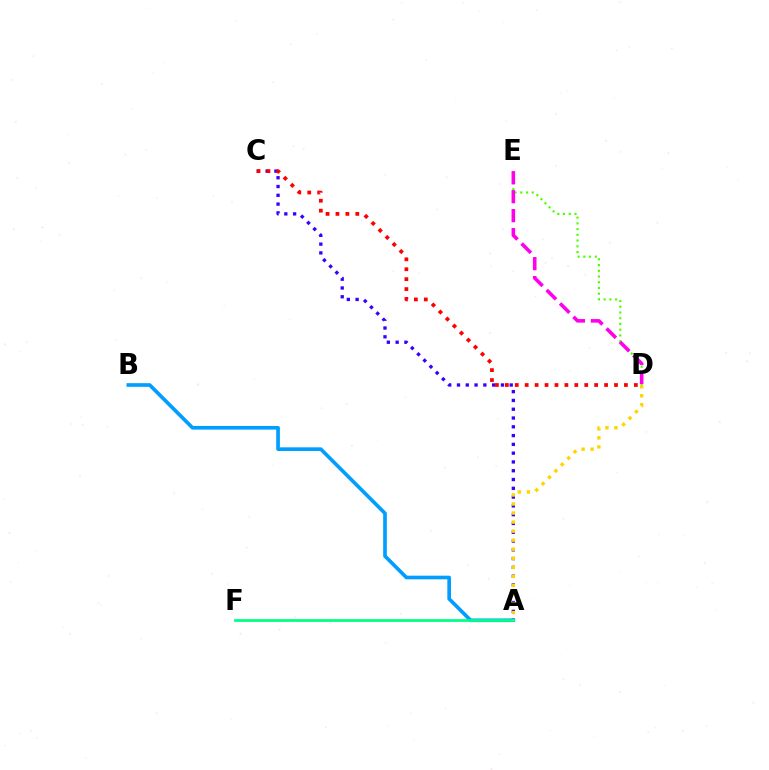{('A', 'C'): [{'color': '#3700ff', 'line_style': 'dotted', 'thickness': 2.39}], ('A', 'B'): [{'color': '#009eff', 'line_style': 'solid', 'thickness': 2.63}], ('A', 'F'): [{'color': '#00ff86', 'line_style': 'solid', 'thickness': 1.97}], ('A', 'D'): [{'color': '#ffd500', 'line_style': 'dotted', 'thickness': 2.46}], ('D', 'E'): [{'color': '#4fff00', 'line_style': 'dotted', 'thickness': 1.56}, {'color': '#ff00ed', 'line_style': 'dashed', 'thickness': 2.58}], ('C', 'D'): [{'color': '#ff0000', 'line_style': 'dotted', 'thickness': 2.7}]}